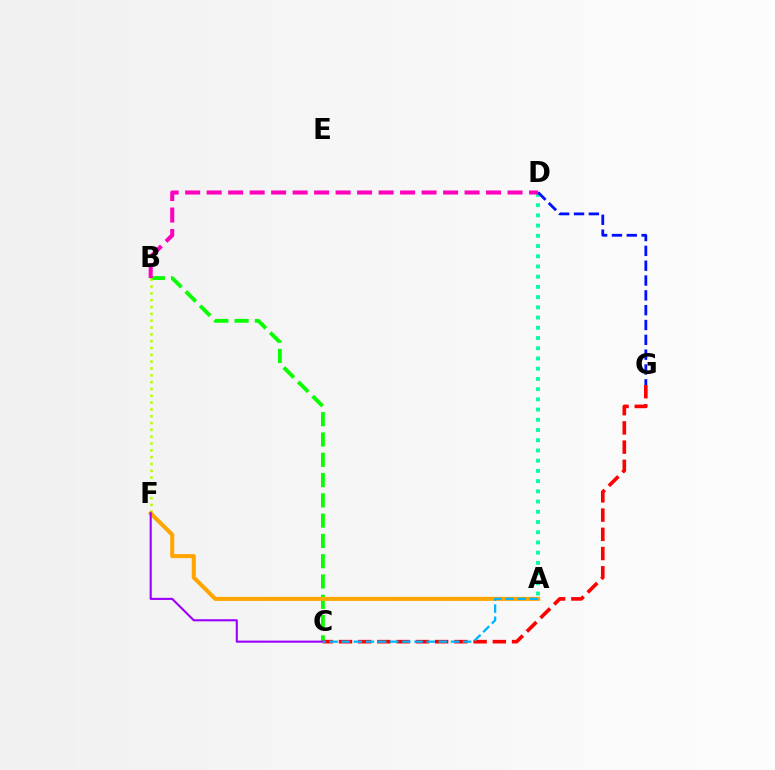{('B', 'C'): [{'color': '#08ff00', 'line_style': 'dashed', 'thickness': 2.76}], ('B', 'F'): [{'color': '#b3ff00', 'line_style': 'dotted', 'thickness': 1.85}], ('A', 'D'): [{'color': '#00ff9d', 'line_style': 'dotted', 'thickness': 2.78}], ('A', 'F'): [{'color': '#ffa500', 'line_style': 'solid', 'thickness': 2.91}], ('B', 'D'): [{'color': '#ff00bd', 'line_style': 'dashed', 'thickness': 2.92}], ('C', 'F'): [{'color': '#9b00ff', 'line_style': 'solid', 'thickness': 1.52}], ('C', 'G'): [{'color': '#ff0000', 'line_style': 'dashed', 'thickness': 2.61}], ('A', 'C'): [{'color': '#00b5ff', 'line_style': 'dashed', 'thickness': 1.65}], ('D', 'G'): [{'color': '#0010ff', 'line_style': 'dashed', 'thickness': 2.01}]}